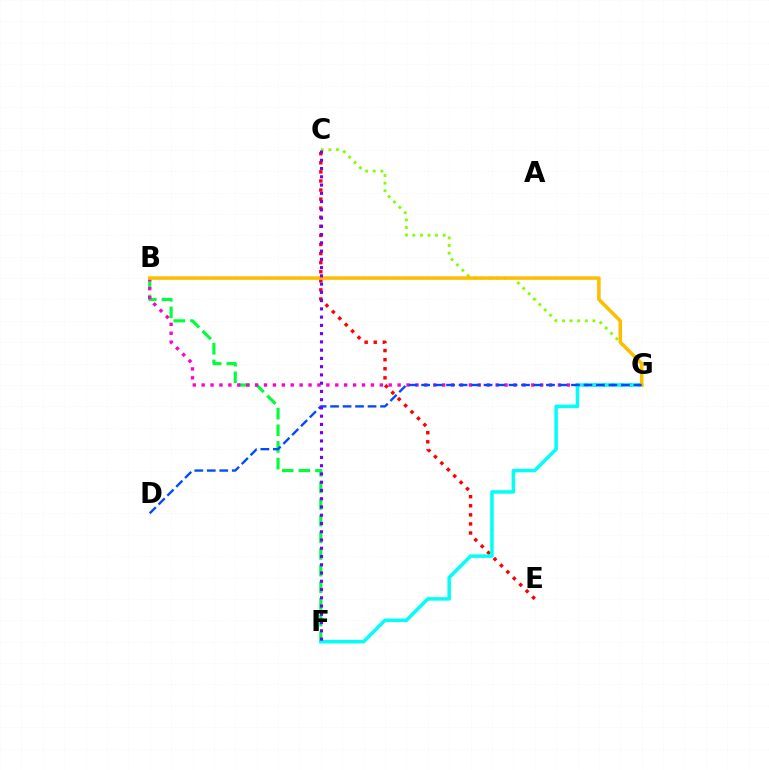{('C', 'G'): [{'color': '#84ff00', 'line_style': 'dotted', 'thickness': 2.07}], ('B', 'F'): [{'color': '#00ff39', 'line_style': 'dashed', 'thickness': 2.26}], ('B', 'G'): [{'color': '#ff00cf', 'line_style': 'dotted', 'thickness': 2.42}, {'color': '#ffbd00', 'line_style': 'solid', 'thickness': 2.54}], ('C', 'E'): [{'color': '#ff0000', 'line_style': 'dotted', 'thickness': 2.47}], ('F', 'G'): [{'color': '#00fff6', 'line_style': 'solid', 'thickness': 2.53}], ('D', 'G'): [{'color': '#004bff', 'line_style': 'dashed', 'thickness': 1.7}], ('C', 'F'): [{'color': '#7200ff', 'line_style': 'dotted', 'thickness': 2.24}]}